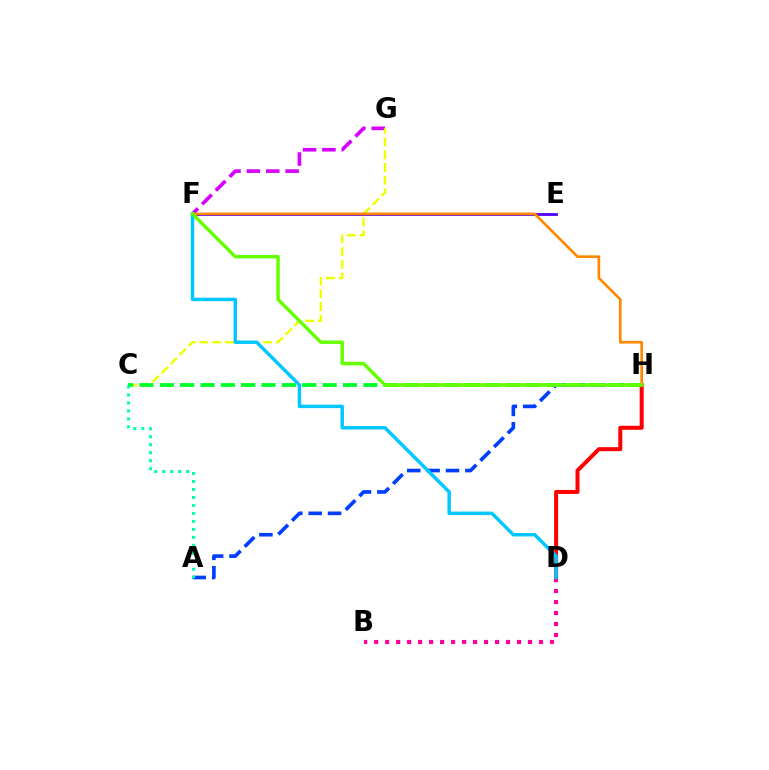{('F', 'G'): [{'color': '#d600ff', 'line_style': 'dashed', 'thickness': 2.63}], ('A', 'H'): [{'color': '#003fff', 'line_style': 'dashed', 'thickness': 2.63}], ('B', 'D'): [{'color': '#ff00a0', 'line_style': 'dotted', 'thickness': 2.99}], ('E', 'F'): [{'color': '#4f00ff', 'line_style': 'solid', 'thickness': 2.03}], ('C', 'G'): [{'color': '#eeff00', 'line_style': 'dashed', 'thickness': 1.73}], ('D', 'H'): [{'color': '#ff0000', 'line_style': 'solid', 'thickness': 2.89}], ('C', 'H'): [{'color': '#00ff27', 'line_style': 'dashed', 'thickness': 2.76}], ('F', 'H'): [{'color': '#ff8800', 'line_style': 'solid', 'thickness': 1.92}, {'color': '#66ff00', 'line_style': 'solid', 'thickness': 2.5}], ('D', 'F'): [{'color': '#00c7ff', 'line_style': 'solid', 'thickness': 2.49}], ('A', 'C'): [{'color': '#00ffaf', 'line_style': 'dotted', 'thickness': 2.17}]}